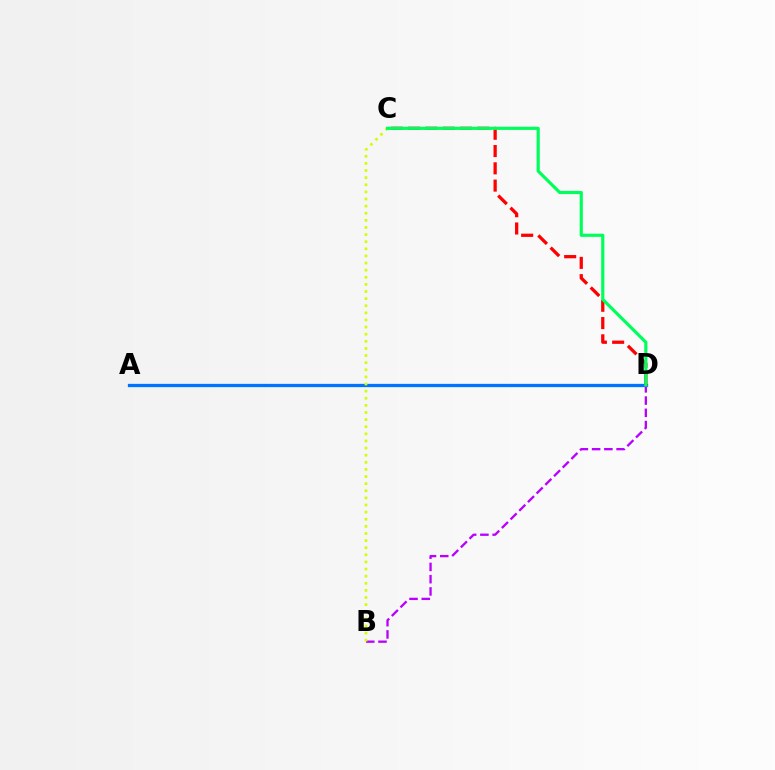{('A', 'D'): [{'color': '#0074ff', 'line_style': 'solid', 'thickness': 2.36}], ('B', 'D'): [{'color': '#b900ff', 'line_style': 'dashed', 'thickness': 1.66}], ('C', 'D'): [{'color': '#ff0000', 'line_style': 'dashed', 'thickness': 2.35}, {'color': '#00ff5c', 'line_style': 'solid', 'thickness': 2.29}], ('B', 'C'): [{'color': '#d1ff00', 'line_style': 'dotted', 'thickness': 1.93}]}